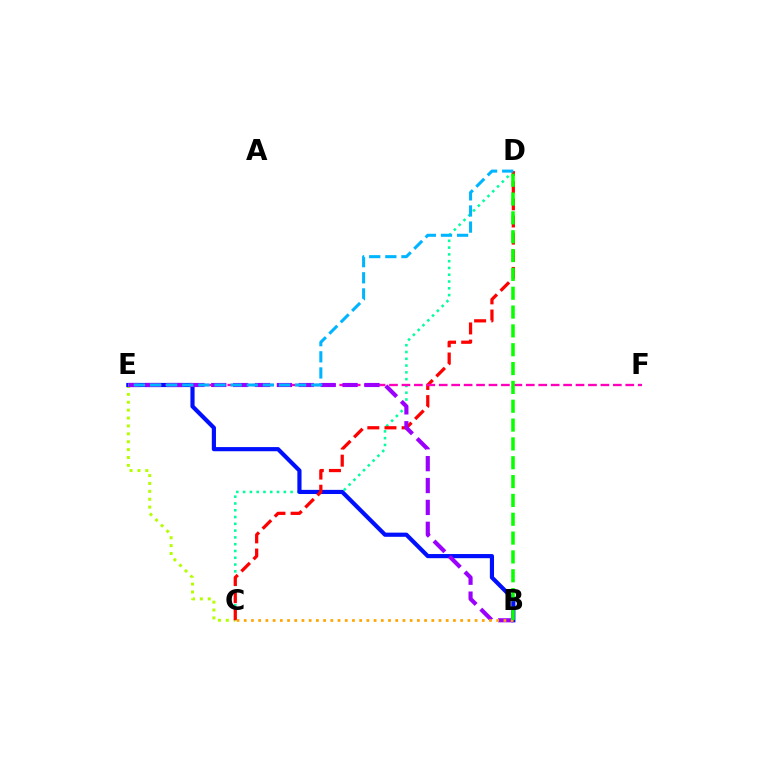{('C', 'D'): [{'color': '#00ff9d', 'line_style': 'dotted', 'thickness': 1.84}, {'color': '#ff0000', 'line_style': 'dashed', 'thickness': 2.33}], ('C', 'E'): [{'color': '#b3ff00', 'line_style': 'dotted', 'thickness': 2.14}], ('B', 'E'): [{'color': '#0010ff', 'line_style': 'solid', 'thickness': 3.0}, {'color': '#9b00ff', 'line_style': 'dashed', 'thickness': 2.97}], ('E', 'F'): [{'color': '#ff00bd', 'line_style': 'dashed', 'thickness': 1.69}], ('B', 'C'): [{'color': '#ffa500', 'line_style': 'dotted', 'thickness': 1.96}], ('B', 'D'): [{'color': '#08ff00', 'line_style': 'dashed', 'thickness': 2.56}], ('D', 'E'): [{'color': '#00b5ff', 'line_style': 'dashed', 'thickness': 2.19}]}